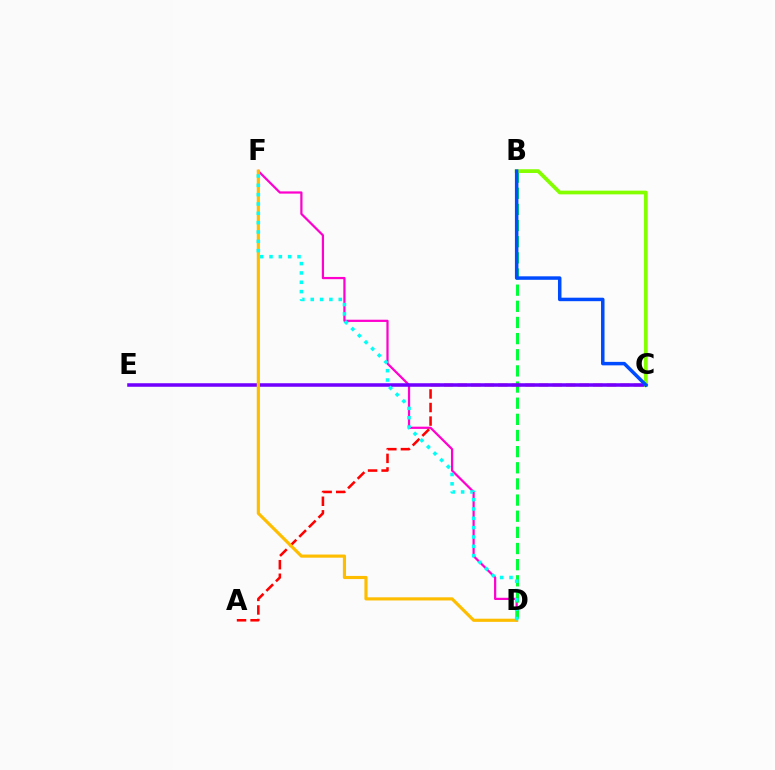{('D', 'F'): [{'color': '#ff00cf', 'line_style': 'solid', 'thickness': 1.61}, {'color': '#ffbd00', 'line_style': 'solid', 'thickness': 2.27}, {'color': '#00fff6', 'line_style': 'dotted', 'thickness': 2.54}], ('B', 'D'): [{'color': '#00ff39', 'line_style': 'dashed', 'thickness': 2.19}], ('A', 'C'): [{'color': '#ff0000', 'line_style': 'dashed', 'thickness': 1.84}], ('C', 'E'): [{'color': '#7200ff', 'line_style': 'solid', 'thickness': 2.54}], ('B', 'C'): [{'color': '#84ff00', 'line_style': 'solid', 'thickness': 2.69}, {'color': '#004bff', 'line_style': 'solid', 'thickness': 2.51}]}